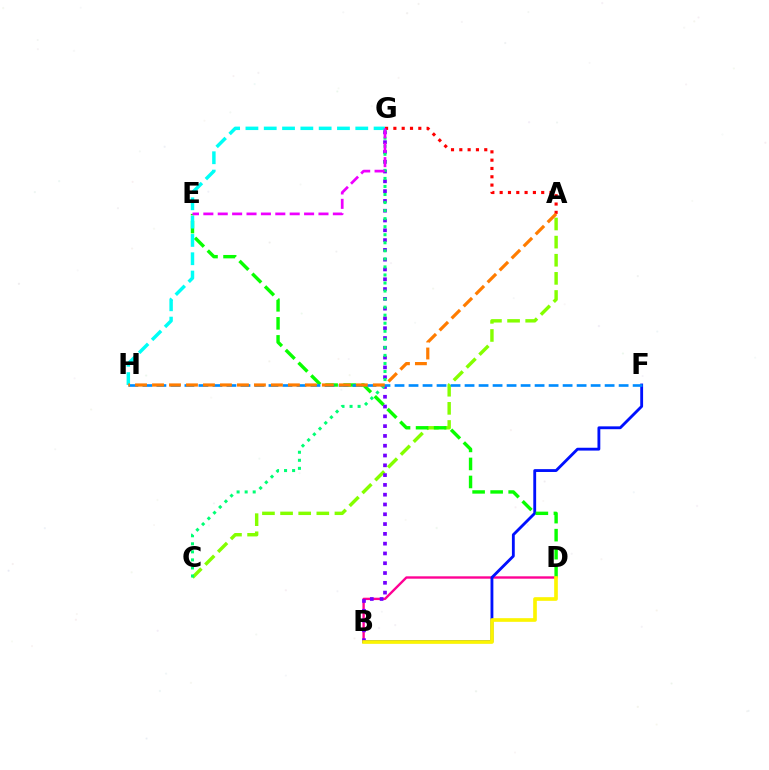{('B', 'D'): [{'color': '#ff0094', 'line_style': 'solid', 'thickness': 1.71}, {'color': '#fcf500', 'line_style': 'solid', 'thickness': 2.63}], ('B', 'F'): [{'color': '#0010ff', 'line_style': 'solid', 'thickness': 2.05}], ('A', 'C'): [{'color': '#84ff00', 'line_style': 'dashed', 'thickness': 2.46}], ('D', 'E'): [{'color': '#08ff00', 'line_style': 'dashed', 'thickness': 2.45}], ('B', 'G'): [{'color': '#7200ff', 'line_style': 'dotted', 'thickness': 2.66}], ('C', 'G'): [{'color': '#00ff74', 'line_style': 'dotted', 'thickness': 2.19}], ('G', 'H'): [{'color': '#00fff6', 'line_style': 'dashed', 'thickness': 2.49}], ('A', 'G'): [{'color': '#ff0000', 'line_style': 'dotted', 'thickness': 2.26}], ('F', 'H'): [{'color': '#008cff', 'line_style': 'dashed', 'thickness': 1.9}], ('A', 'H'): [{'color': '#ff7c00', 'line_style': 'dashed', 'thickness': 2.31}], ('E', 'G'): [{'color': '#ee00ff', 'line_style': 'dashed', 'thickness': 1.96}]}